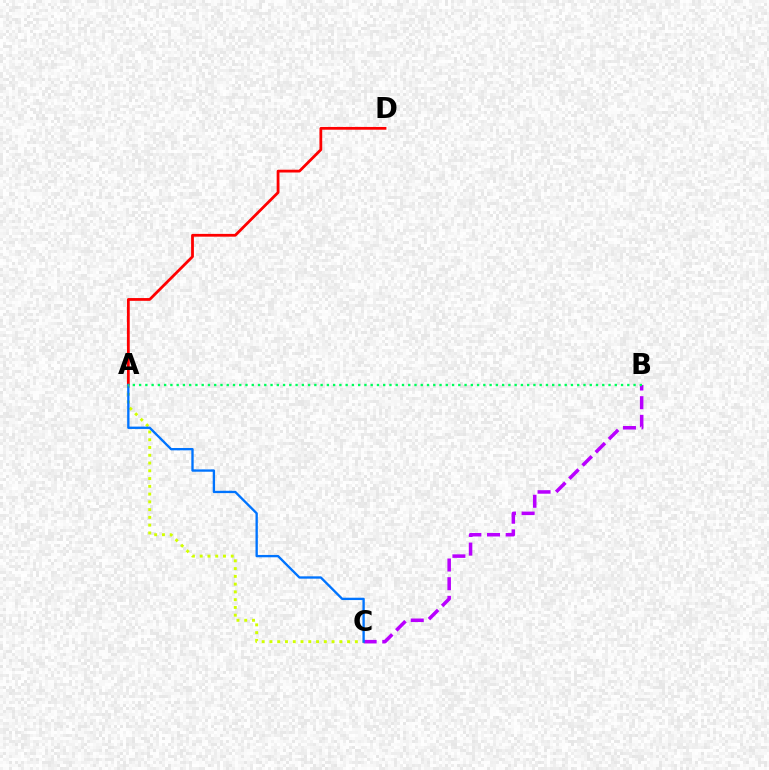{('A', 'D'): [{'color': '#ff0000', 'line_style': 'solid', 'thickness': 2.0}], ('B', 'C'): [{'color': '#b900ff', 'line_style': 'dashed', 'thickness': 2.54}], ('A', 'C'): [{'color': '#d1ff00', 'line_style': 'dotted', 'thickness': 2.11}, {'color': '#0074ff', 'line_style': 'solid', 'thickness': 1.69}], ('A', 'B'): [{'color': '#00ff5c', 'line_style': 'dotted', 'thickness': 1.7}]}